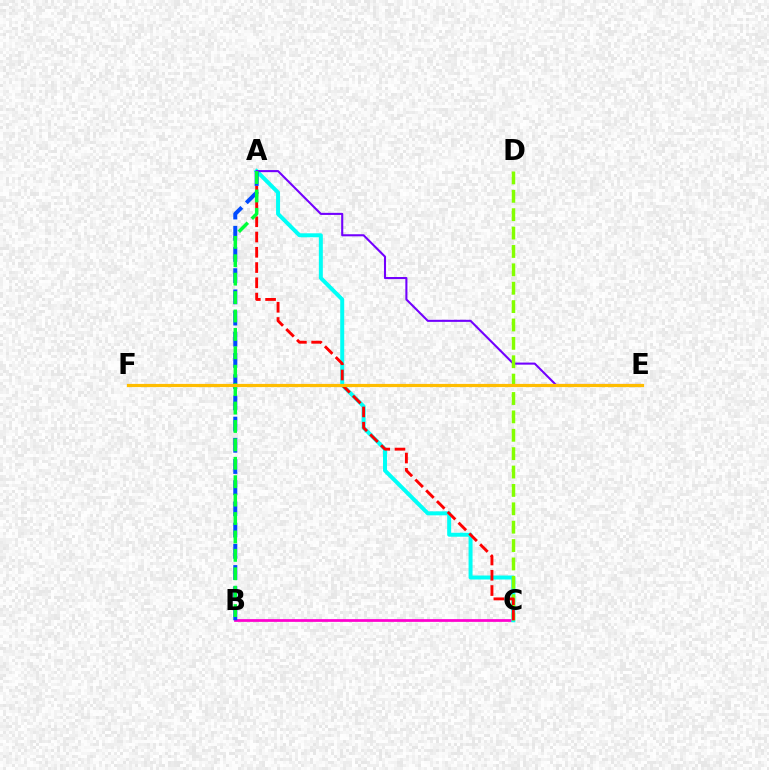{('B', 'C'): [{'color': '#ff00cf', 'line_style': 'solid', 'thickness': 1.97}], ('A', 'C'): [{'color': '#00fff6', 'line_style': 'solid', 'thickness': 2.86}, {'color': '#ff0000', 'line_style': 'dashed', 'thickness': 2.07}], ('A', 'E'): [{'color': '#7200ff', 'line_style': 'solid', 'thickness': 1.5}], ('C', 'D'): [{'color': '#84ff00', 'line_style': 'dashed', 'thickness': 2.5}], ('A', 'B'): [{'color': '#004bff', 'line_style': 'dashed', 'thickness': 2.88}, {'color': '#00ff39', 'line_style': 'dashed', 'thickness': 2.5}], ('E', 'F'): [{'color': '#ffbd00', 'line_style': 'solid', 'thickness': 2.29}]}